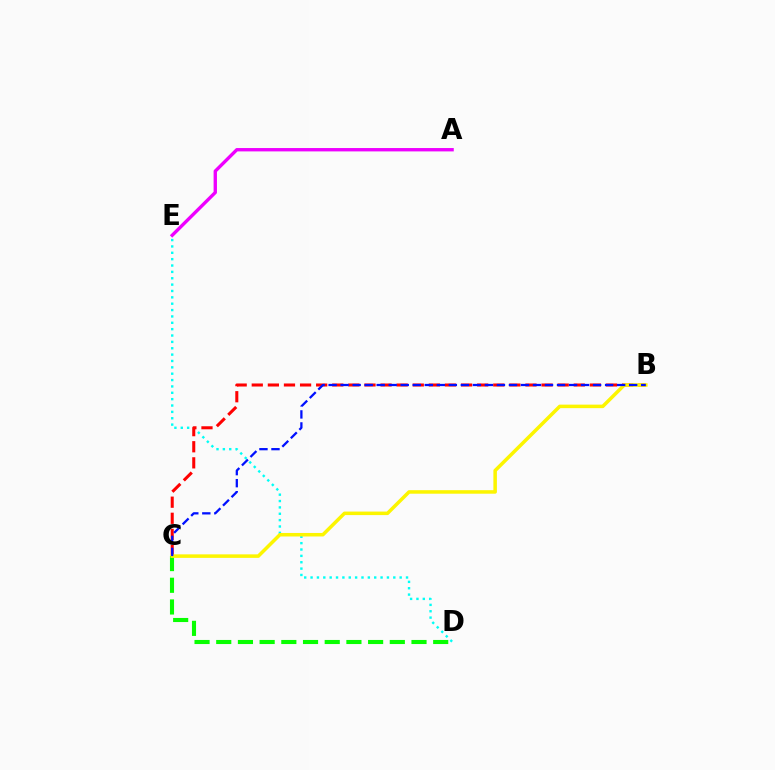{('D', 'E'): [{'color': '#00fff6', 'line_style': 'dotted', 'thickness': 1.73}], ('C', 'D'): [{'color': '#08ff00', 'line_style': 'dashed', 'thickness': 2.95}], ('B', 'C'): [{'color': '#ff0000', 'line_style': 'dashed', 'thickness': 2.19}, {'color': '#fcf500', 'line_style': 'solid', 'thickness': 2.53}, {'color': '#0010ff', 'line_style': 'dashed', 'thickness': 1.63}], ('A', 'E'): [{'color': '#ee00ff', 'line_style': 'solid', 'thickness': 2.42}]}